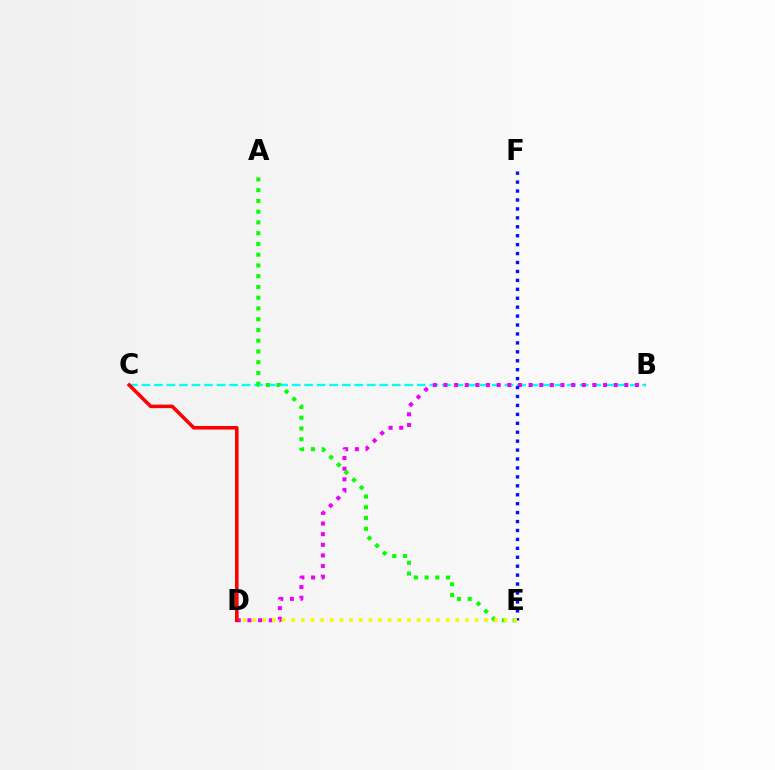{('B', 'C'): [{'color': '#00fff6', 'line_style': 'dashed', 'thickness': 1.7}], ('B', 'D'): [{'color': '#ee00ff', 'line_style': 'dotted', 'thickness': 2.89}], ('A', 'E'): [{'color': '#08ff00', 'line_style': 'dotted', 'thickness': 2.92}], ('E', 'F'): [{'color': '#0010ff', 'line_style': 'dotted', 'thickness': 2.43}], ('C', 'D'): [{'color': '#ff0000', 'line_style': 'solid', 'thickness': 2.57}], ('D', 'E'): [{'color': '#fcf500', 'line_style': 'dotted', 'thickness': 2.62}]}